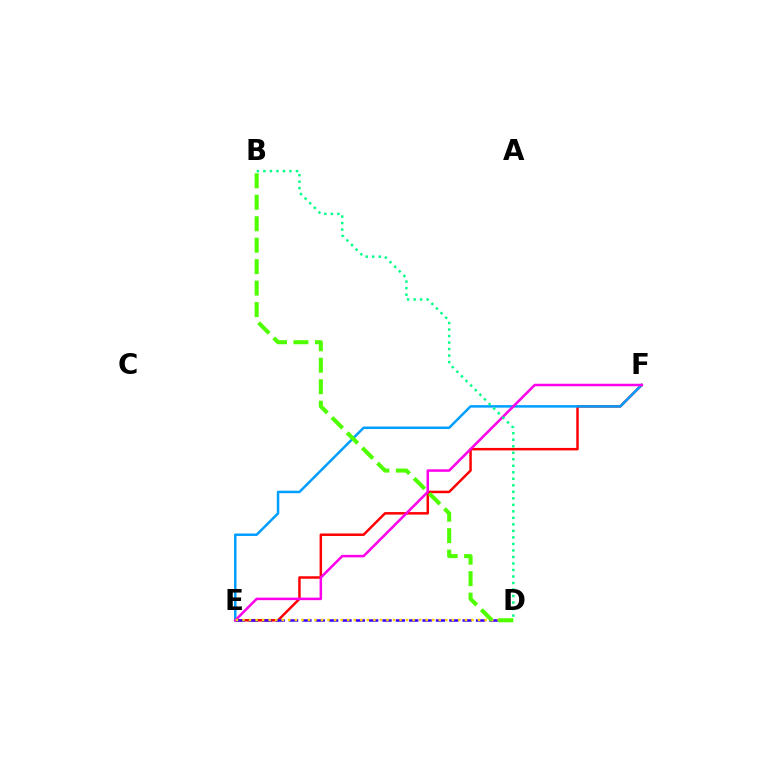{('E', 'F'): [{'color': '#ff0000', 'line_style': 'solid', 'thickness': 1.79}, {'color': '#009eff', 'line_style': 'solid', 'thickness': 1.8}, {'color': '#ff00ed', 'line_style': 'solid', 'thickness': 1.82}], ('D', 'E'): [{'color': '#3700ff', 'line_style': 'dashed', 'thickness': 1.81}, {'color': '#ffd500', 'line_style': 'dotted', 'thickness': 1.78}], ('B', 'D'): [{'color': '#4fff00', 'line_style': 'dashed', 'thickness': 2.92}, {'color': '#00ff86', 'line_style': 'dotted', 'thickness': 1.77}]}